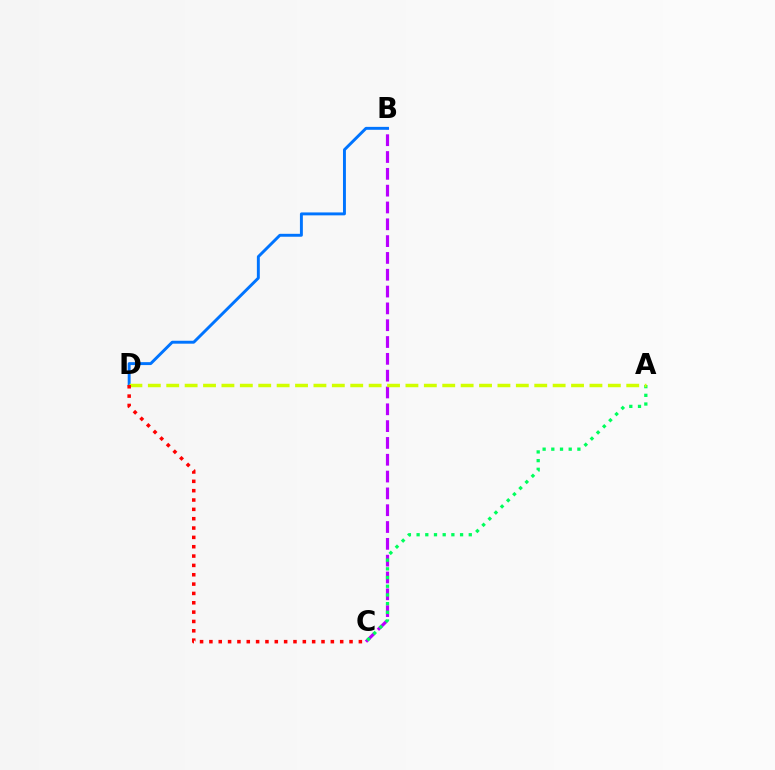{('B', 'C'): [{'color': '#b900ff', 'line_style': 'dashed', 'thickness': 2.28}], ('B', 'D'): [{'color': '#0074ff', 'line_style': 'solid', 'thickness': 2.11}], ('A', 'C'): [{'color': '#00ff5c', 'line_style': 'dotted', 'thickness': 2.36}], ('A', 'D'): [{'color': '#d1ff00', 'line_style': 'dashed', 'thickness': 2.5}], ('C', 'D'): [{'color': '#ff0000', 'line_style': 'dotted', 'thickness': 2.54}]}